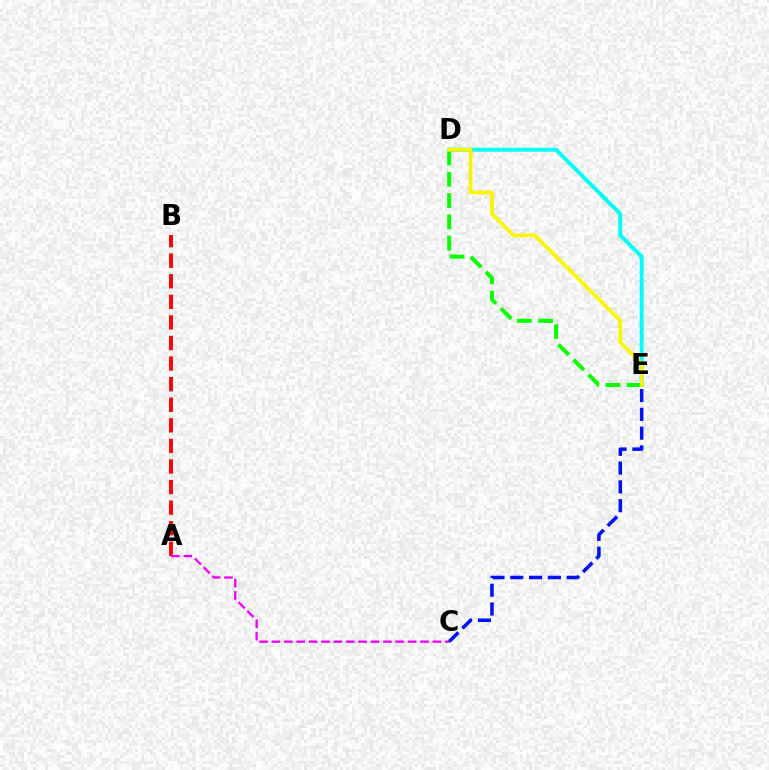{('A', 'B'): [{'color': '#ff0000', 'line_style': 'dashed', 'thickness': 2.8}], ('C', 'E'): [{'color': '#0010ff', 'line_style': 'dashed', 'thickness': 2.55}], ('D', 'E'): [{'color': '#08ff00', 'line_style': 'dashed', 'thickness': 2.89}, {'color': '#00fff6', 'line_style': 'solid', 'thickness': 2.86}, {'color': '#fcf500', 'line_style': 'solid', 'thickness': 2.65}], ('A', 'C'): [{'color': '#ee00ff', 'line_style': 'dashed', 'thickness': 1.68}]}